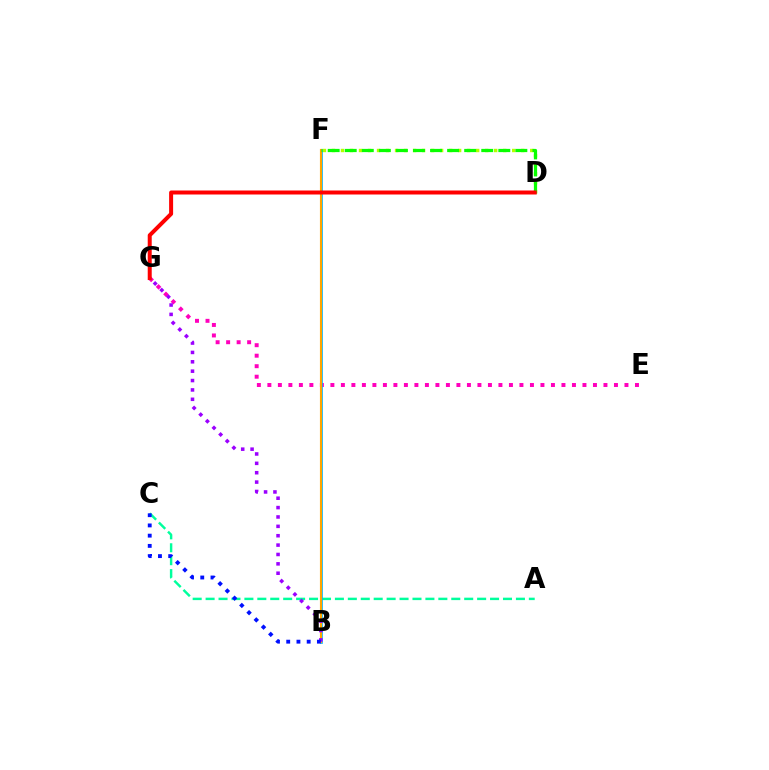{('A', 'C'): [{'color': '#00ff9d', 'line_style': 'dashed', 'thickness': 1.76}], ('E', 'G'): [{'color': '#ff00bd', 'line_style': 'dotted', 'thickness': 2.85}], ('D', 'F'): [{'color': '#b3ff00', 'line_style': 'dotted', 'thickness': 2.45}, {'color': '#08ff00', 'line_style': 'dashed', 'thickness': 2.32}], ('B', 'F'): [{'color': '#00b5ff', 'line_style': 'solid', 'thickness': 1.92}, {'color': '#ffa500', 'line_style': 'solid', 'thickness': 1.53}], ('B', 'G'): [{'color': '#9b00ff', 'line_style': 'dotted', 'thickness': 2.55}], ('D', 'G'): [{'color': '#ff0000', 'line_style': 'solid', 'thickness': 2.88}], ('B', 'C'): [{'color': '#0010ff', 'line_style': 'dotted', 'thickness': 2.78}]}